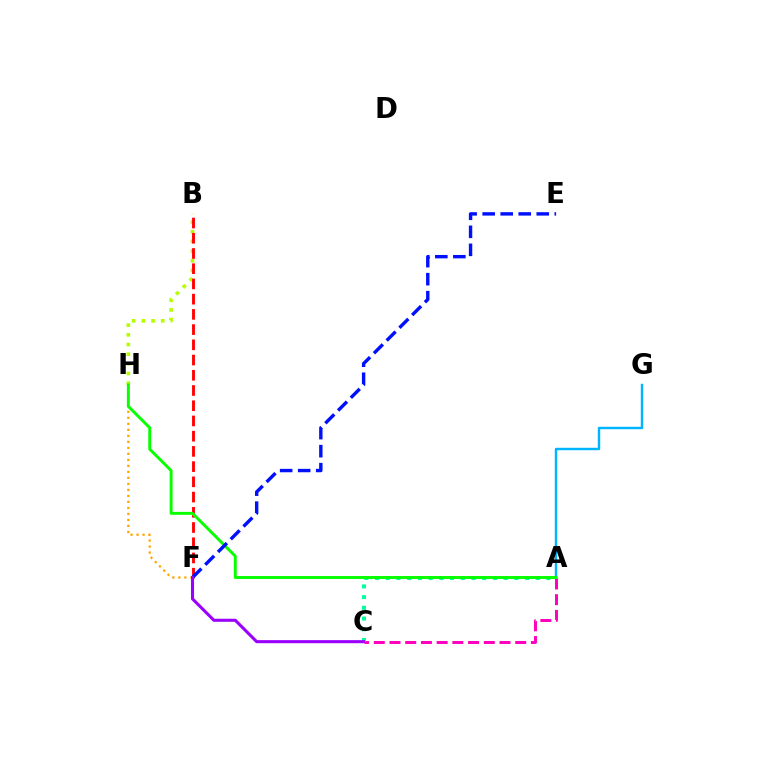{('F', 'H'): [{'color': '#ffa500', 'line_style': 'dotted', 'thickness': 1.63}], ('A', 'G'): [{'color': '#00b5ff', 'line_style': 'solid', 'thickness': 1.75}], ('A', 'C'): [{'color': '#ff00bd', 'line_style': 'dashed', 'thickness': 2.13}, {'color': '#00ff9d', 'line_style': 'dotted', 'thickness': 2.91}], ('B', 'H'): [{'color': '#b3ff00', 'line_style': 'dotted', 'thickness': 2.63}], ('B', 'F'): [{'color': '#ff0000', 'line_style': 'dashed', 'thickness': 2.07}], ('A', 'H'): [{'color': '#08ff00', 'line_style': 'solid', 'thickness': 2.11}], ('E', 'F'): [{'color': '#0010ff', 'line_style': 'dashed', 'thickness': 2.45}], ('C', 'F'): [{'color': '#9b00ff', 'line_style': 'solid', 'thickness': 2.21}]}